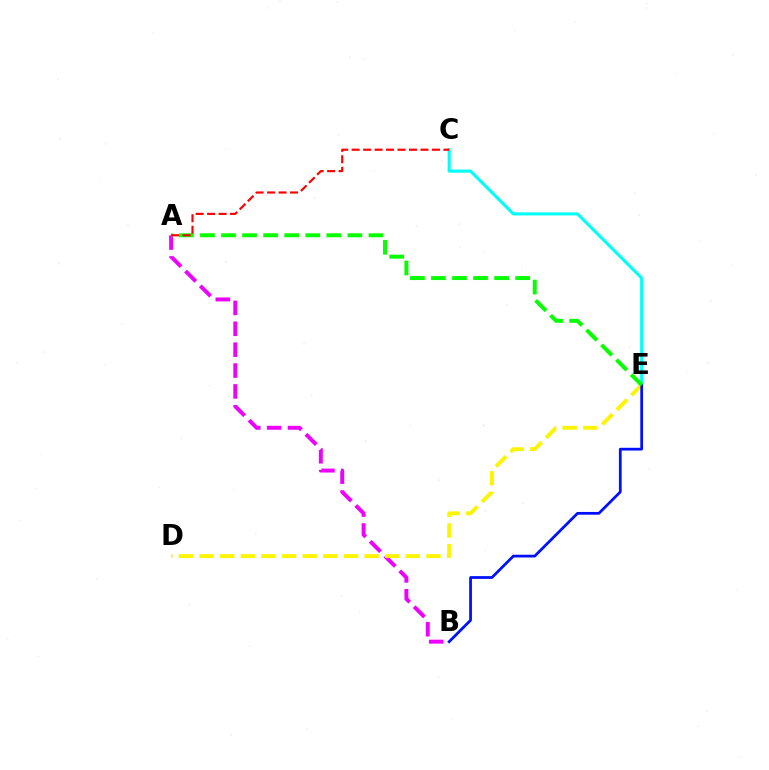{('C', 'E'): [{'color': '#00fff6', 'line_style': 'solid', 'thickness': 2.22}], ('A', 'B'): [{'color': '#ee00ff', 'line_style': 'dashed', 'thickness': 2.84}], ('D', 'E'): [{'color': '#fcf500', 'line_style': 'dashed', 'thickness': 2.8}], ('B', 'E'): [{'color': '#0010ff', 'line_style': 'solid', 'thickness': 1.98}], ('A', 'E'): [{'color': '#08ff00', 'line_style': 'dashed', 'thickness': 2.86}], ('A', 'C'): [{'color': '#ff0000', 'line_style': 'dashed', 'thickness': 1.56}]}